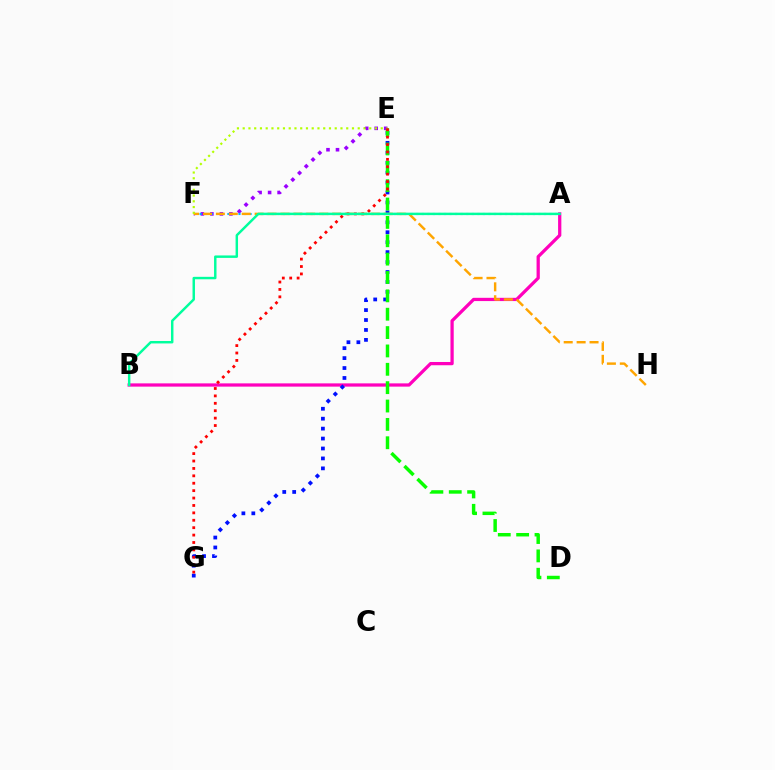{('E', 'F'): [{'color': '#9b00ff', 'line_style': 'dotted', 'thickness': 2.58}, {'color': '#b3ff00', 'line_style': 'dotted', 'thickness': 1.56}], ('A', 'B'): [{'color': '#ff00bd', 'line_style': 'solid', 'thickness': 2.34}, {'color': '#00ff9d', 'line_style': 'solid', 'thickness': 1.76}], ('E', 'G'): [{'color': '#0010ff', 'line_style': 'dotted', 'thickness': 2.7}, {'color': '#ff0000', 'line_style': 'dotted', 'thickness': 2.01}], ('D', 'E'): [{'color': '#08ff00', 'line_style': 'dashed', 'thickness': 2.49}], ('A', 'F'): [{'color': '#00b5ff', 'line_style': 'dotted', 'thickness': 1.51}], ('F', 'H'): [{'color': '#ffa500', 'line_style': 'dashed', 'thickness': 1.75}]}